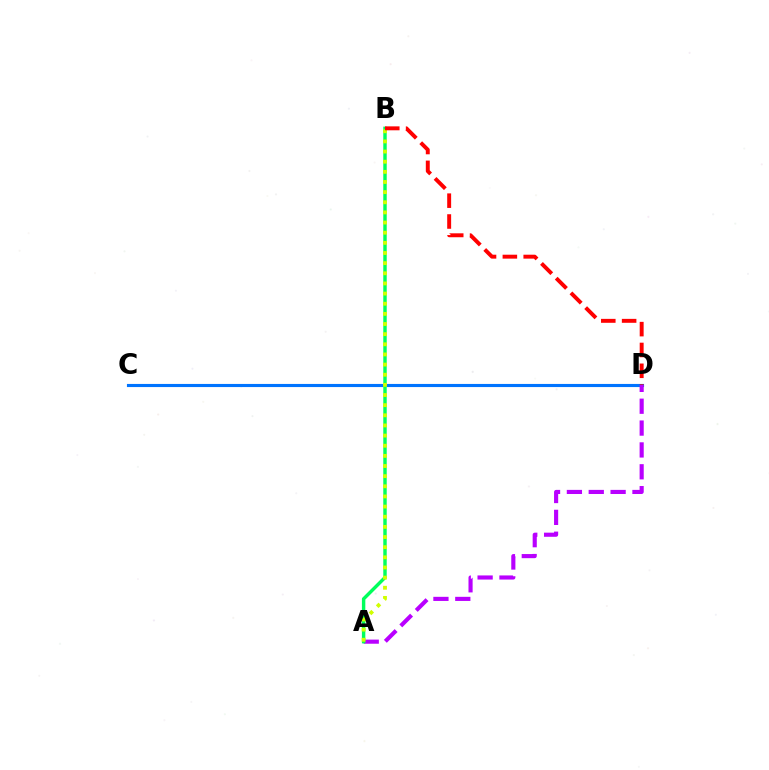{('C', 'D'): [{'color': '#0074ff', 'line_style': 'solid', 'thickness': 2.25}], ('A', 'D'): [{'color': '#b900ff', 'line_style': 'dashed', 'thickness': 2.97}], ('A', 'B'): [{'color': '#00ff5c', 'line_style': 'solid', 'thickness': 2.47}, {'color': '#d1ff00', 'line_style': 'dotted', 'thickness': 2.76}], ('B', 'D'): [{'color': '#ff0000', 'line_style': 'dashed', 'thickness': 2.83}]}